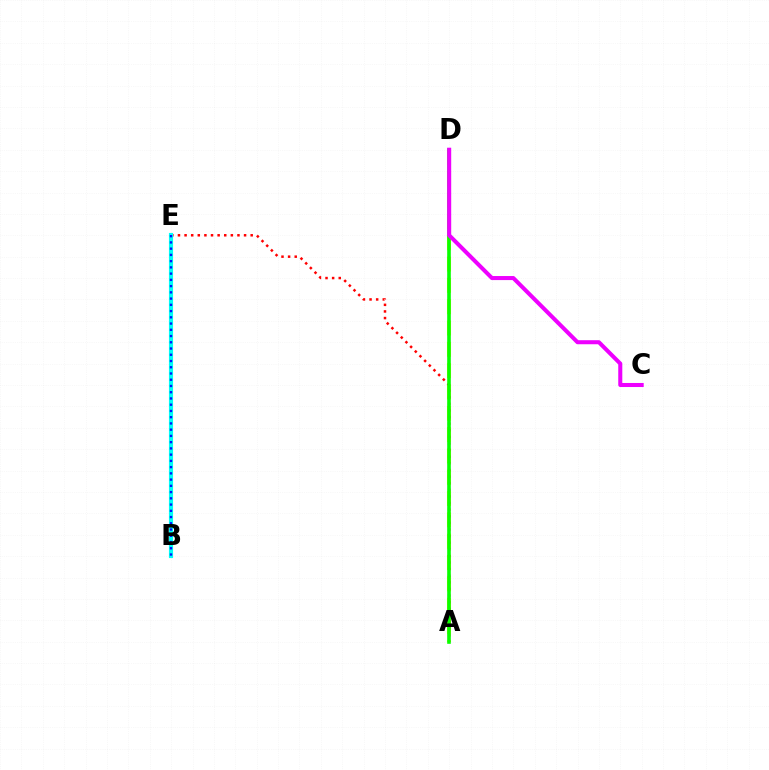{('A', 'D'): [{'color': '#fcf500', 'line_style': 'dashed', 'thickness': 2.9}, {'color': '#08ff00', 'line_style': 'solid', 'thickness': 2.61}], ('A', 'E'): [{'color': '#ff0000', 'line_style': 'dotted', 'thickness': 1.8}], ('B', 'E'): [{'color': '#00fff6', 'line_style': 'solid', 'thickness': 2.98}, {'color': '#0010ff', 'line_style': 'dotted', 'thickness': 1.7}], ('C', 'D'): [{'color': '#ee00ff', 'line_style': 'solid', 'thickness': 2.92}]}